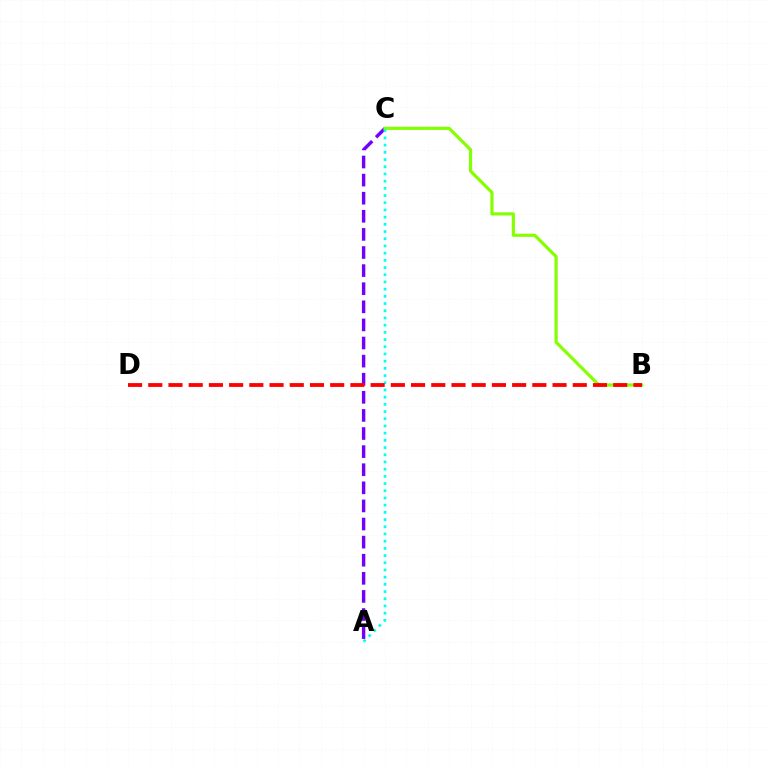{('A', 'C'): [{'color': '#7200ff', 'line_style': 'dashed', 'thickness': 2.46}, {'color': '#00fff6', 'line_style': 'dotted', 'thickness': 1.96}], ('B', 'C'): [{'color': '#84ff00', 'line_style': 'solid', 'thickness': 2.28}], ('B', 'D'): [{'color': '#ff0000', 'line_style': 'dashed', 'thickness': 2.75}]}